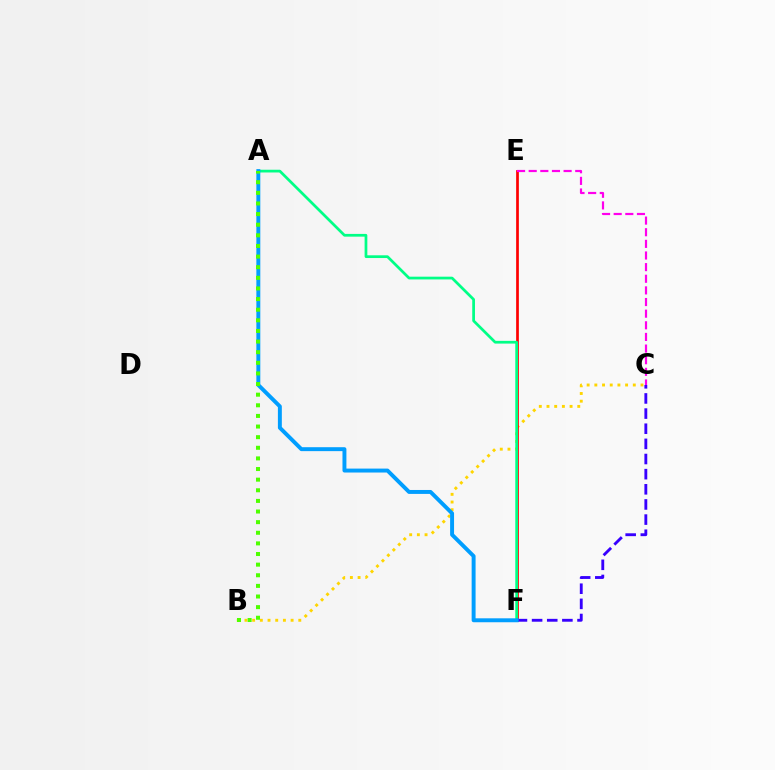{('B', 'C'): [{'color': '#ffd500', 'line_style': 'dotted', 'thickness': 2.09}], ('E', 'F'): [{'color': '#ff0000', 'line_style': 'solid', 'thickness': 1.95}], ('A', 'F'): [{'color': '#00ff86', 'line_style': 'solid', 'thickness': 1.97}, {'color': '#009eff', 'line_style': 'solid', 'thickness': 2.83}], ('C', 'F'): [{'color': '#3700ff', 'line_style': 'dashed', 'thickness': 2.06}], ('A', 'B'): [{'color': '#4fff00', 'line_style': 'dotted', 'thickness': 2.89}], ('C', 'E'): [{'color': '#ff00ed', 'line_style': 'dashed', 'thickness': 1.58}]}